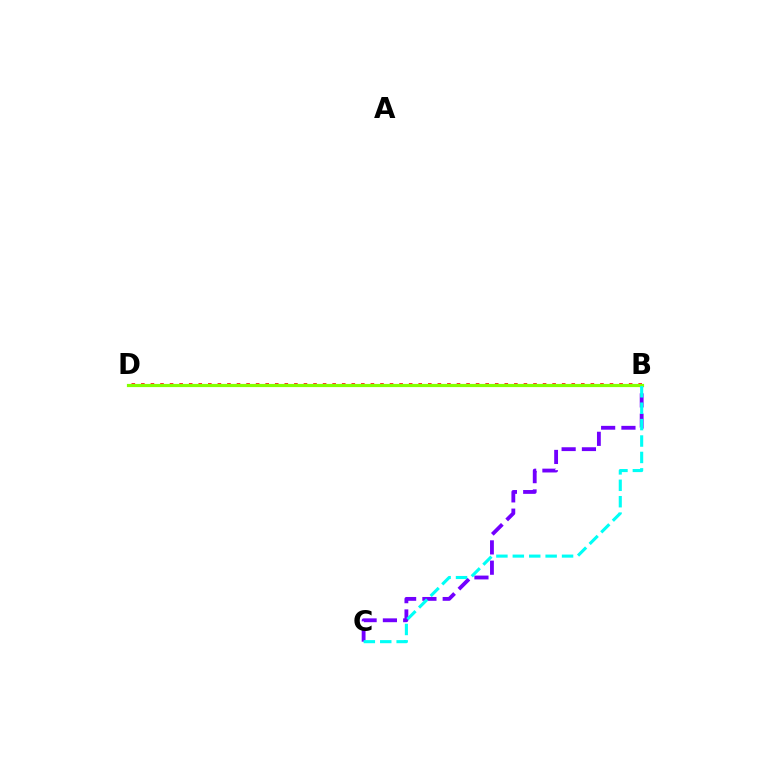{('B', 'D'): [{'color': '#ff0000', 'line_style': 'dotted', 'thickness': 2.6}, {'color': '#84ff00', 'line_style': 'solid', 'thickness': 2.29}], ('B', 'C'): [{'color': '#7200ff', 'line_style': 'dashed', 'thickness': 2.76}, {'color': '#00fff6', 'line_style': 'dashed', 'thickness': 2.23}]}